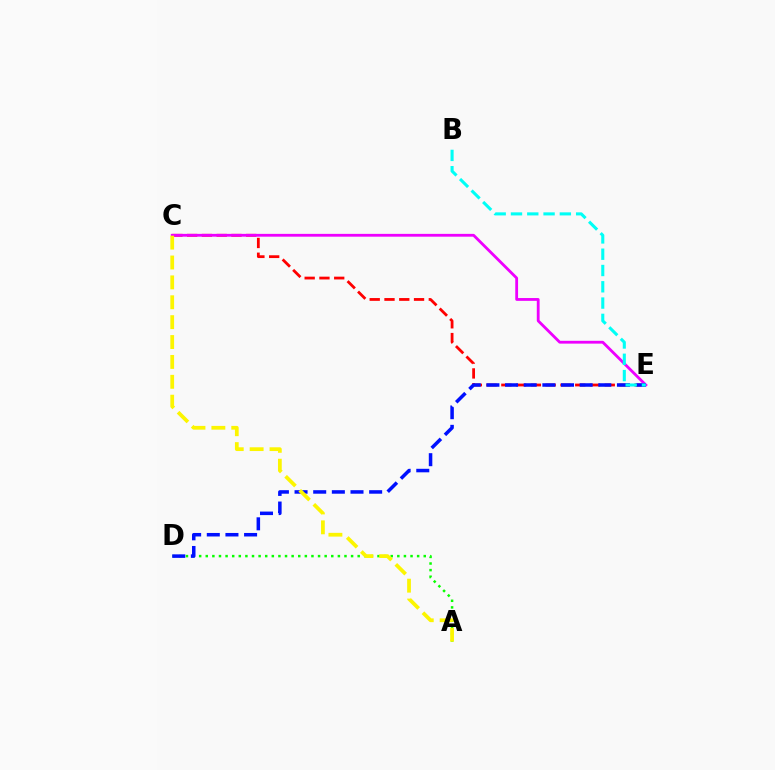{('C', 'E'): [{'color': '#ff0000', 'line_style': 'dashed', 'thickness': 2.01}, {'color': '#ee00ff', 'line_style': 'solid', 'thickness': 2.02}], ('A', 'D'): [{'color': '#08ff00', 'line_style': 'dotted', 'thickness': 1.79}], ('D', 'E'): [{'color': '#0010ff', 'line_style': 'dashed', 'thickness': 2.53}], ('B', 'E'): [{'color': '#00fff6', 'line_style': 'dashed', 'thickness': 2.21}], ('A', 'C'): [{'color': '#fcf500', 'line_style': 'dashed', 'thickness': 2.7}]}